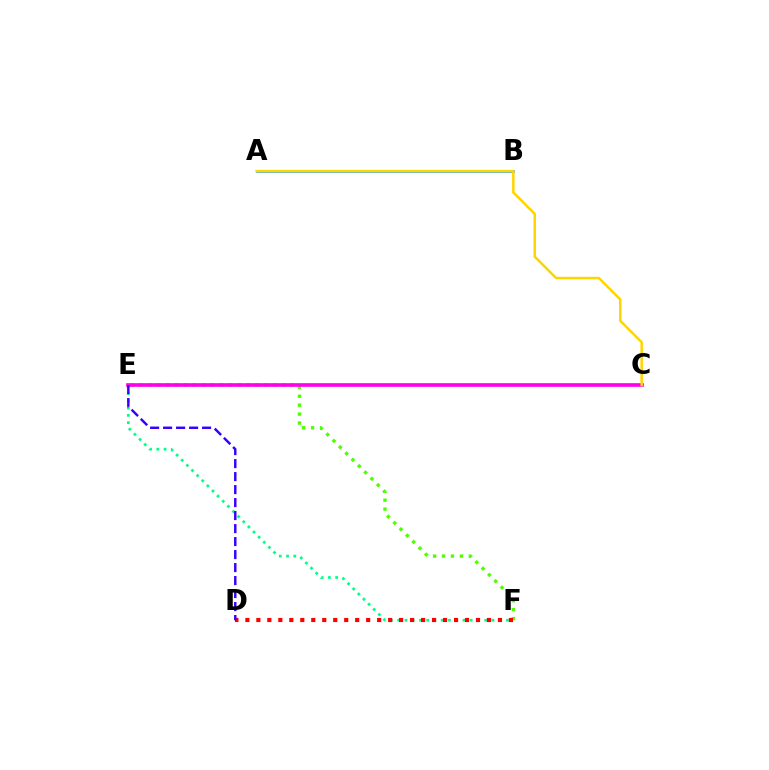{('E', 'F'): [{'color': '#00ff86', 'line_style': 'dotted', 'thickness': 1.97}, {'color': '#4fff00', 'line_style': 'dotted', 'thickness': 2.43}], ('A', 'B'): [{'color': '#009eff', 'line_style': 'solid', 'thickness': 1.87}], ('C', 'E'): [{'color': '#ff00ed', 'line_style': 'solid', 'thickness': 2.63}], ('D', 'F'): [{'color': '#ff0000', 'line_style': 'dotted', 'thickness': 2.98}], ('D', 'E'): [{'color': '#3700ff', 'line_style': 'dashed', 'thickness': 1.77}], ('A', 'C'): [{'color': '#ffd500', 'line_style': 'solid', 'thickness': 1.81}]}